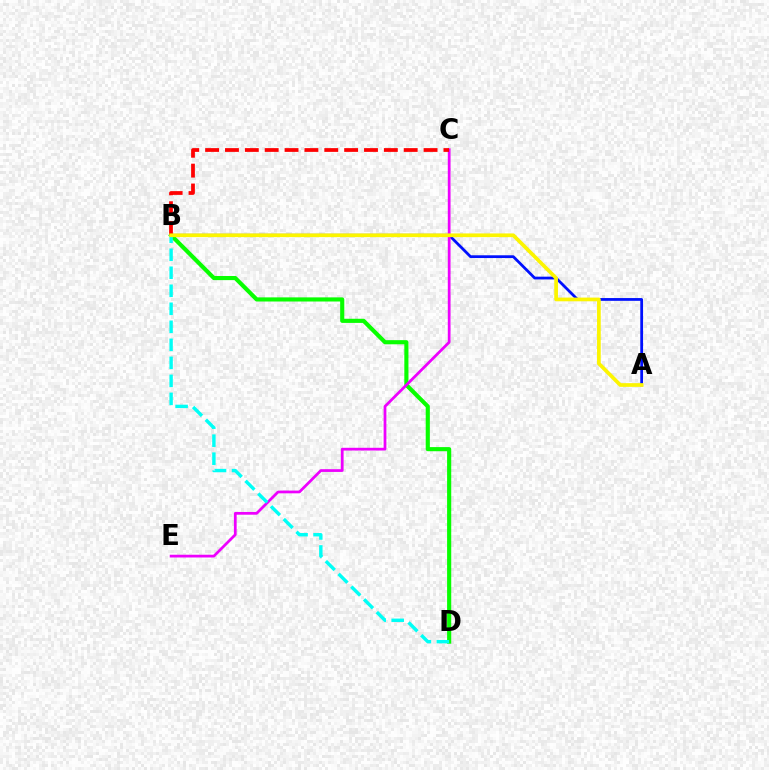{('B', 'D'): [{'color': '#08ff00', 'line_style': 'solid', 'thickness': 2.97}, {'color': '#00fff6', 'line_style': 'dashed', 'thickness': 2.45}], ('A', 'B'): [{'color': '#0010ff', 'line_style': 'solid', 'thickness': 2.0}, {'color': '#fcf500', 'line_style': 'solid', 'thickness': 2.67}], ('C', 'E'): [{'color': '#ee00ff', 'line_style': 'solid', 'thickness': 1.98}], ('B', 'C'): [{'color': '#ff0000', 'line_style': 'dashed', 'thickness': 2.7}]}